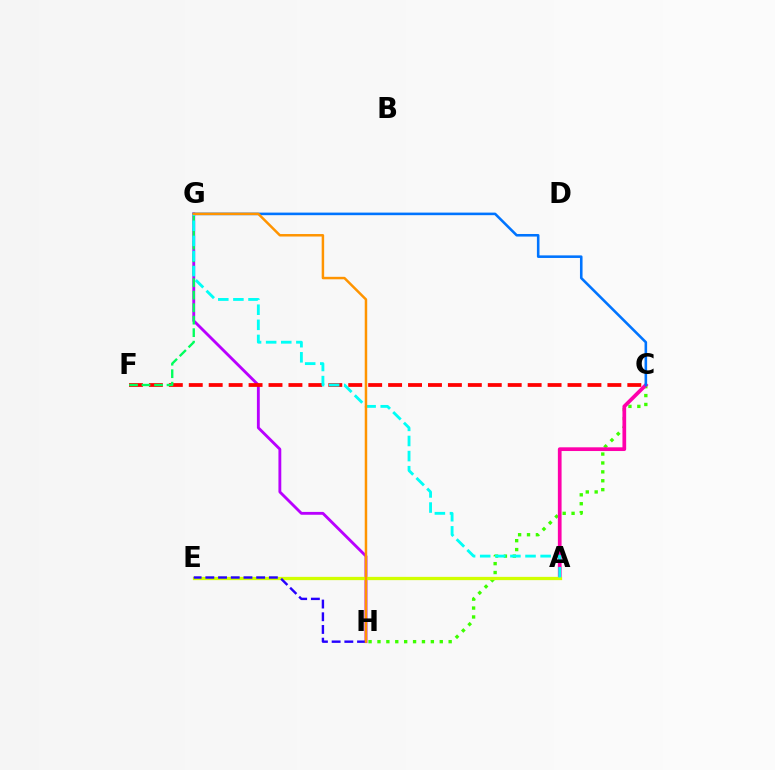{('C', 'H'): [{'color': '#3dff00', 'line_style': 'dotted', 'thickness': 2.42}], ('A', 'C'): [{'color': '#ff00ac', 'line_style': 'solid', 'thickness': 2.67}], ('G', 'H'): [{'color': '#b900ff', 'line_style': 'solid', 'thickness': 2.05}, {'color': '#ff9400', 'line_style': 'solid', 'thickness': 1.79}], ('C', 'F'): [{'color': '#ff0000', 'line_style': 'dashed', 'thickness': 2.71}], ('A', 'E'): [{'color': '#d1ff00', 'line_style': 'solid', 'thickness': 2.35}], ('C', 'G'): [{'color': '#0074ff', 'line_style': 'solid', 'thickness': 1.86}], ('F', 'G'): [{'color': '#00ff5c', 'line_style': 'dashed', 'thickness': 1.7}], ('A', 'G'): [{'color': '#00fff6', 'line_style': 'dashed', 'thickness': 2.05}], ('E', 'H'): [{'color': '#2500ff', 'line_style': 'dashed', 'thickness': 1.73}]}